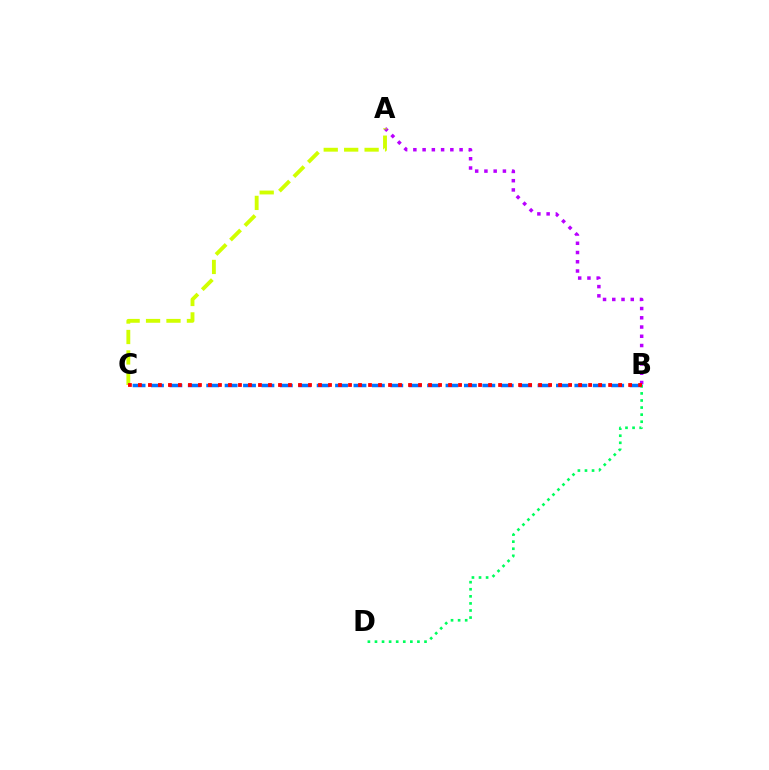{('B', 'C'): [{'color': '#0074ff', 'line_style': 'dashed', 'thickness': 2.5}, {'color': '#ff0000', 'line_style': 'dotted', 'thickness': 2.72}], ('A', 'B'): [{'color': '#b900ff', 'line_style': 'dotted', 'thickness': 2.51}], ('B', 'D'): [{'color': '#00ff5c', 'line_style': 'dotted', 'thickness': 1.92}], ('A', 'C'): [{'color': '#d1ff00', 'line_style': 'dashed', 'thickness': 2.78}]}